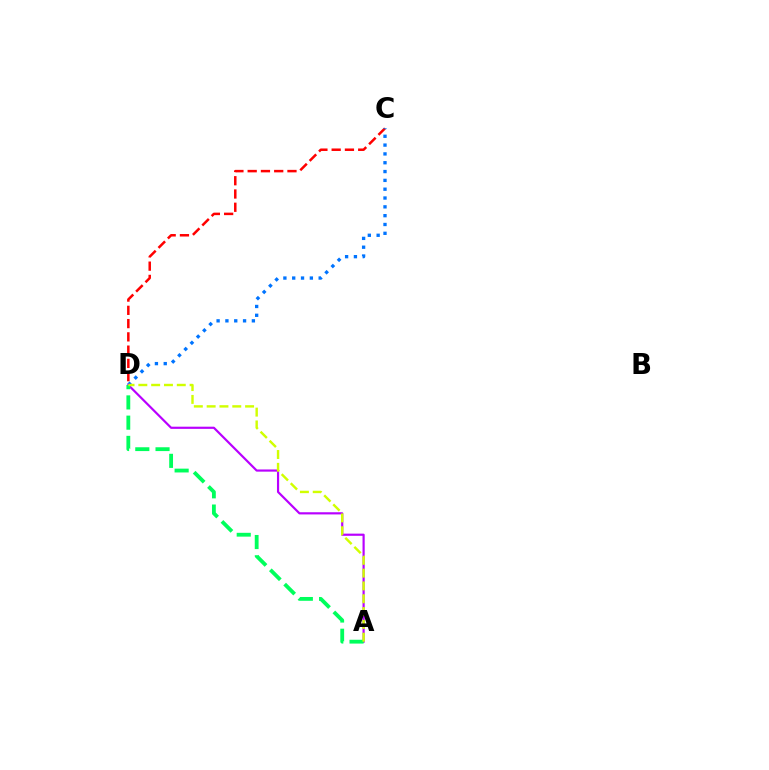{('C', 'D'): [{'color': '#ff0000', 'line_style': 'dashed', 'thickness': 1.8}, {'color': '#0074ff', 'line_style': 'dotted', 'thickness': 2.4}], ('A', 'D'): [{'color': '#b900ff', 'line_style': 'solid', 'thickness': 1.57}, {'color': '#00ff5c', 'line_style': 'dashed', 'thickness': 2.75}, {'color': '#d1ff00', 'line_style': 'dashed', 'thickness': 1.74}]}